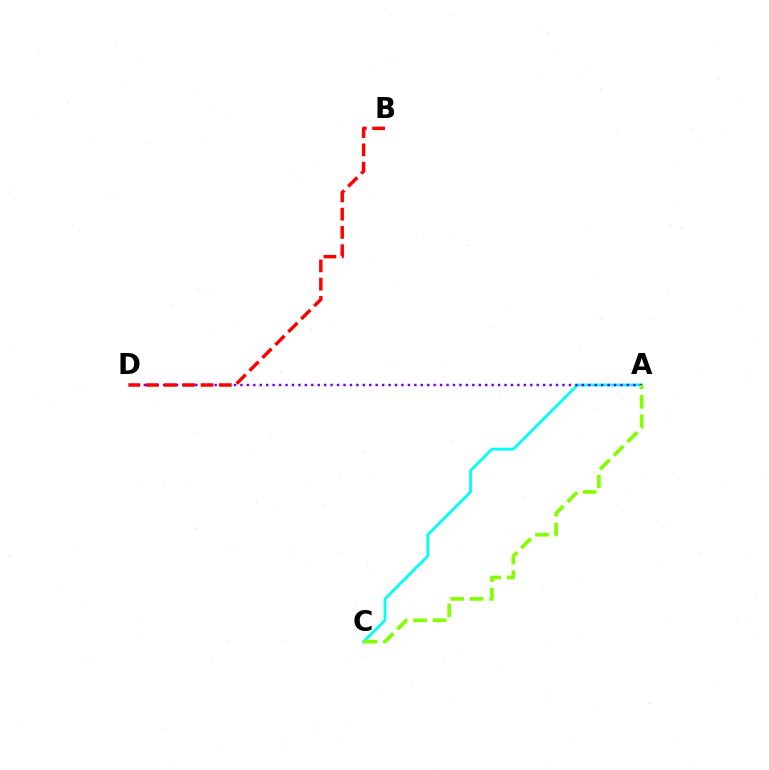{('A', 'C'): [{'color': '#00fff6', 'line_style': 'solid', 'thickness': 2.01}, {'color': '#84ff00', 'line_style': 'dashed', 'thickness': 2.65}], ('A', 'D'): [{'color': '#7200ff', 'line_style': 'dotted', 'thickness': 1.75}], ('B', 'D'): [{'color': '#ff0000', 'line_style': 'dashed', 'thickness': 2.48}]}